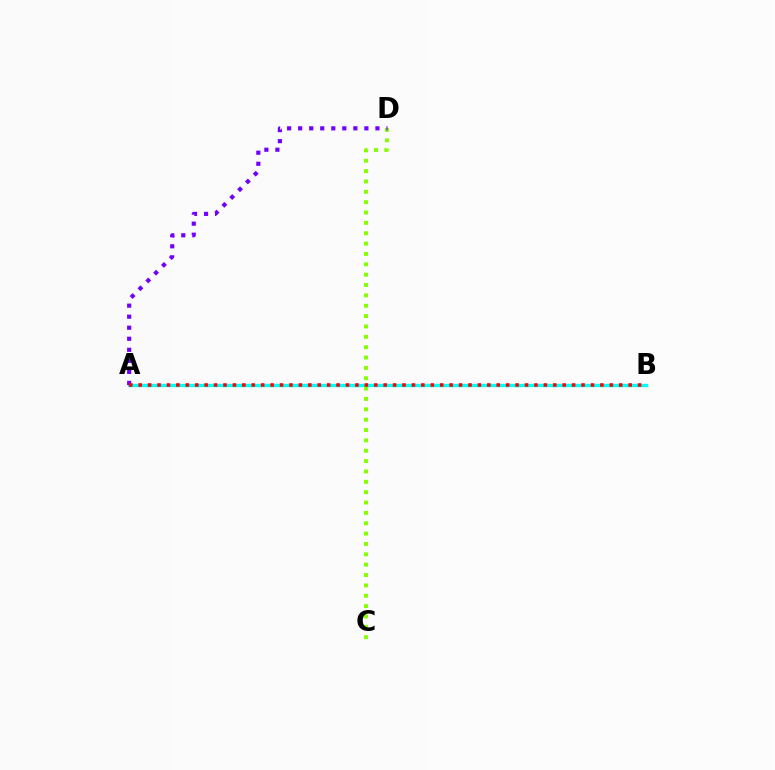{('A', 'B'): [{'color': '#00fff6', 'line_style': 'solid', 'thickness': 2.42}, {'color': '#ff0000', 'line_style': 'dotted', 'thickness': 2.56}], ('C', 'D'): [{'color': '#84ff00', 'line_style': 'dotted', 'thickness': 2.81}], ('A', 'D'): [{'color': '#7200ff', 'line_style': 'dotted', 'thickness': 3.0}]}